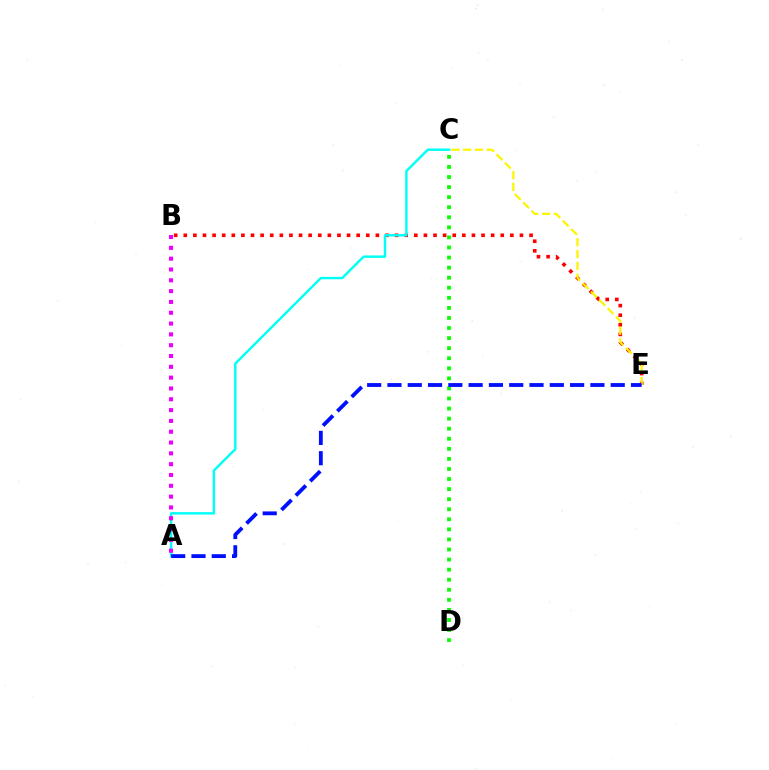{('B', 'E'): [{'color': '#ff0000', 'line_style': 'dotted', 'thickness': 2.61}], ('C', 'E'): [{'color': '#fcf500', 'line_style': 'dashed', 'thickness': 1.6}], ('C', 'D'): [{'color': '#08ff00', 'line_style': 'dotted', 'thickness': 2.74}], ('A', 'C'): [{'color': '#00fff6', 'line_style': 'solid', 'thickness': 1.75}], ('A', 'B'): [{'color': '#ee00ff', 'line_style': 'dotted', 'thickness': 2.94}], ('A', 'E'): [{'color': '#0010ff', 'line_style': 'dashed', 'thickness': 2.76}]}